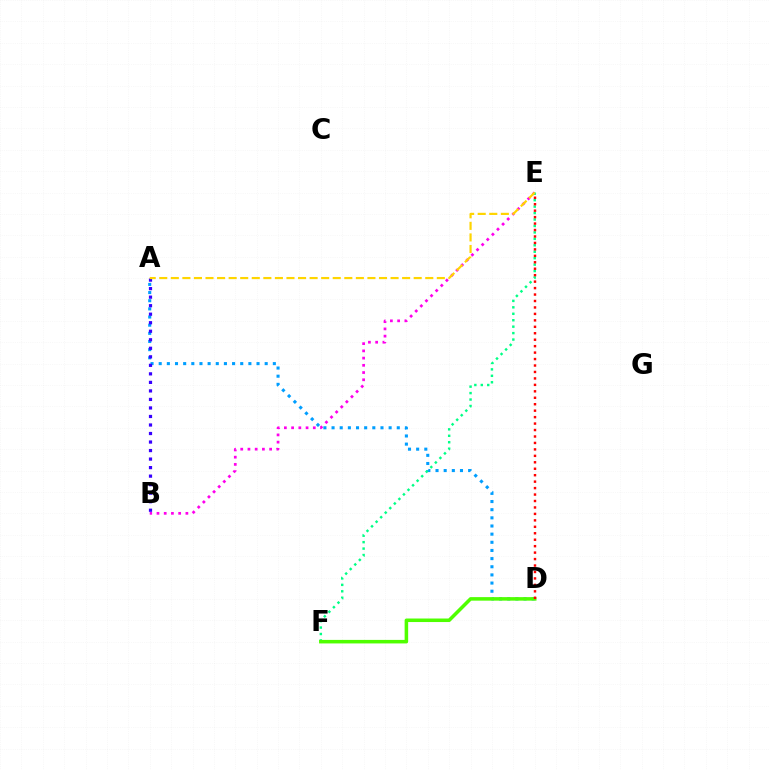{('A', 'D'): [{'color': '#009eff', 'line_style': 'dotted', 'thickness': 2.21}], ('B', 'E'): [{'color': '#ff00ed', 'line_style': 'dotted', 'thickness': 1.96}], ('E', 'F'): [{'color': '#00ff86', 'line_style': 'dotted', 'thickness': 1.75}], ('D', 'F'): [{'color': '#4fff00', 'line_style': 'solid', 'thickness': 2.54}], ('A', 'B'): [{'color': '#3700ff', 'line_style': 'dotted', 'thickness': 2.32}], ('A', 'E'): [{'color': '#ffd500', 'line_style': 'dashed', 'thickness': 1.57}], ('D', 'E'): [{'color': '#ff0000', 'line_style': 'dotted', 'thickness': 1.75}]}